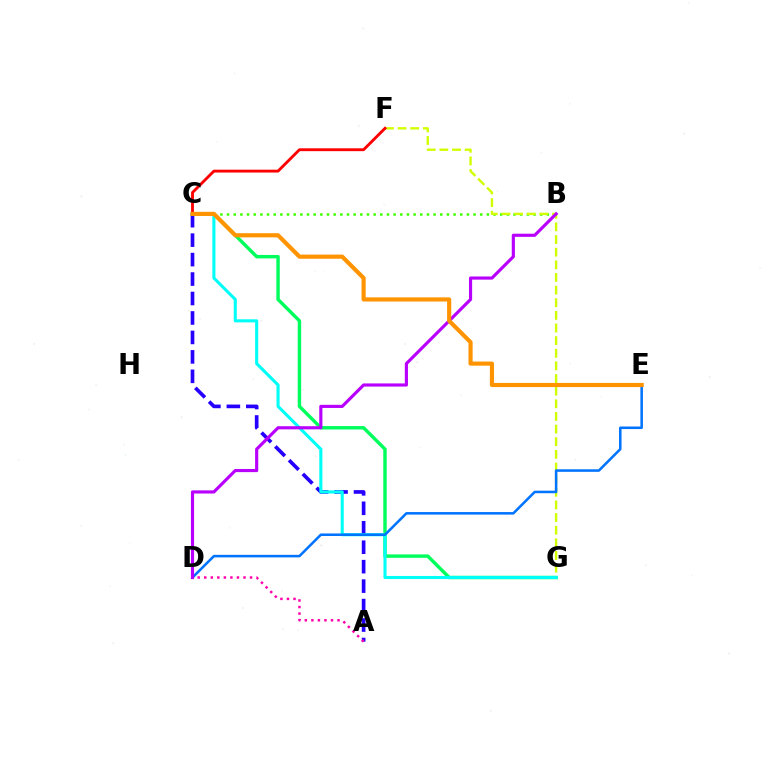{('A', 'C'): [{'color': '#2500ff', 'line_style': 'dashed', 'thickness': 2.64}], ('C', 'G'): [{'color': '#00ff5c', 'line_style': 'solid', 'thickness': 2.46}, {'color': '#00fff6', 'line_style': 'solid', 'thickness': 2.22}], ('B', 'C'): [{'color': '#3dff00', 'line_style': 'dotted', 'thickness': 1.81}], ('F', 'G'): [{'color': '#d1ff00', 'line_style': 'dashed', 'thickness': 1.72}], ('C', 'F'): [{'color': '#ff0000', 'line_style': 'solid', 'thickness': 2.05}], ('A', 'D'): [{'color': '#ff00ac', 'line_style': 'dotted', 'thickness': 1.78}], ('D', 'E'): [{'color': '#0074ff', 'line_style': 'solid', 'thickness': 1.83}], ('B', 'D'): [{'color': '#b900ff', 'line_style': 'solid', 'thickness': 2.27}], ('C', 'E'): [{'color': '#ff9400', 'line_style': 'solid', 'thickness': 2.99}]}